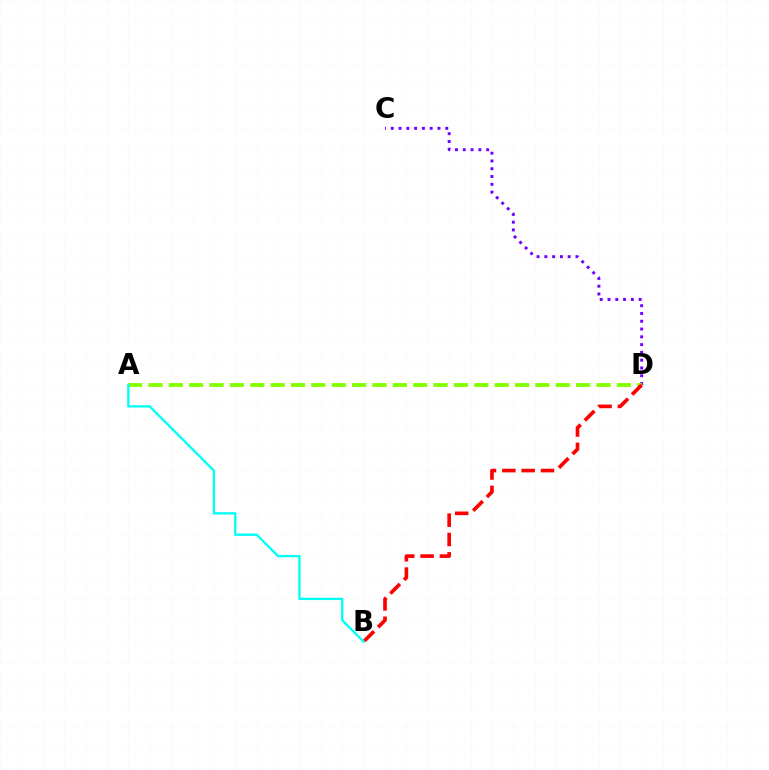{('C', 'D'): [{'color': '#7200ff', 'line_style': 'dotted', 'thickness': 2.11}], ('A', 'D'): [{'color': '#84ff00', 'line_style': 'dashed', 'thickness': 2.77}], ('A', 'B'): [{'color': '#00fff6', 'line_style': 'solid', 'thickness': 1.68}], ('B', 'D'): [{'color': '#ff0000', 'line_style': 'dashed', 'thickness': 2.63}]}